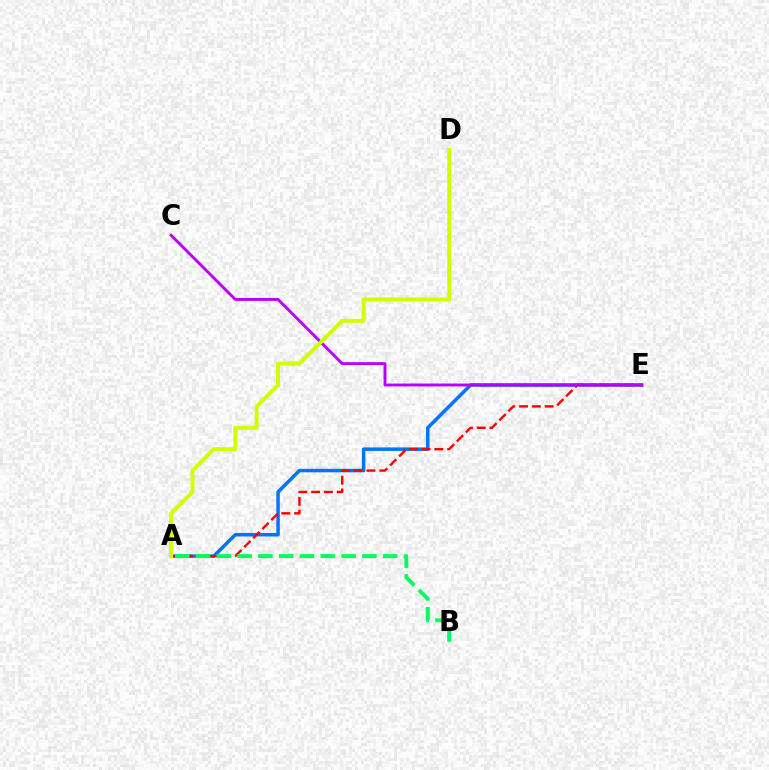{('A', 'E'): [{'color': '#0074ff', 'line_style': 'solid', 'thickness': 2.52}, {'color': '#ff0000', 'line_style': 'dashed', 'thickness': 1.74}], ('A', 'B'): [{'color': '#00ff5c', 'line_style': 'dashed', 'thickness': 2.82}], ('C', 'E'): [{'color': '#b900ff', 'line_style': 'solid', 'thickness': 2.08}], ('A', 'D'): [{'color': '#d1ff00', 'line_style': 'solid', 'thickness': 2.8}]}